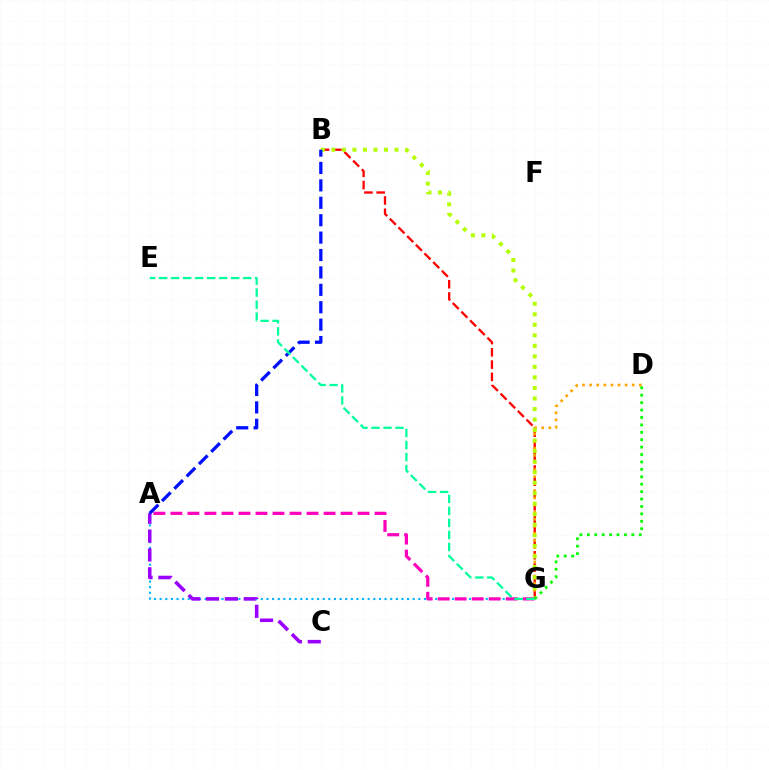{('B', 'G'): [{'color': '#ff0000', 'line_style': 'dashed', 'thickness': 1.67}, {'color': '#b3ff00', 'line_style': 'dotted', 'thickness': 2.86}], ('D', 'G'): [{'color': '#ffa500', 'line_style': 'dotted', 'thickness': 1.93}, {'color': '#08ff00', 'line_style': 'dotted', 'thickness': 2.02}], ('A', 'G'): [{'color': '#00b5ff', 'line_style': 'dotted', 'thickness': 1.53}, {'color': '#ff00bd', 'line_style': 'dashed', 'thickness': 2.31}], ('A', 'C'): [{'color': '#9b00ff', 'line_style': 'dashed', 'thickness': 2.56}], ('A', 'B'): [{'color': '#0010ff', 'line_style': 'dashed', 'thickness': 2.36}], ('E', 'G'): [{'color': '#00ff9d', 'line_style': 'dashed', 'thickness': 1.63}]}